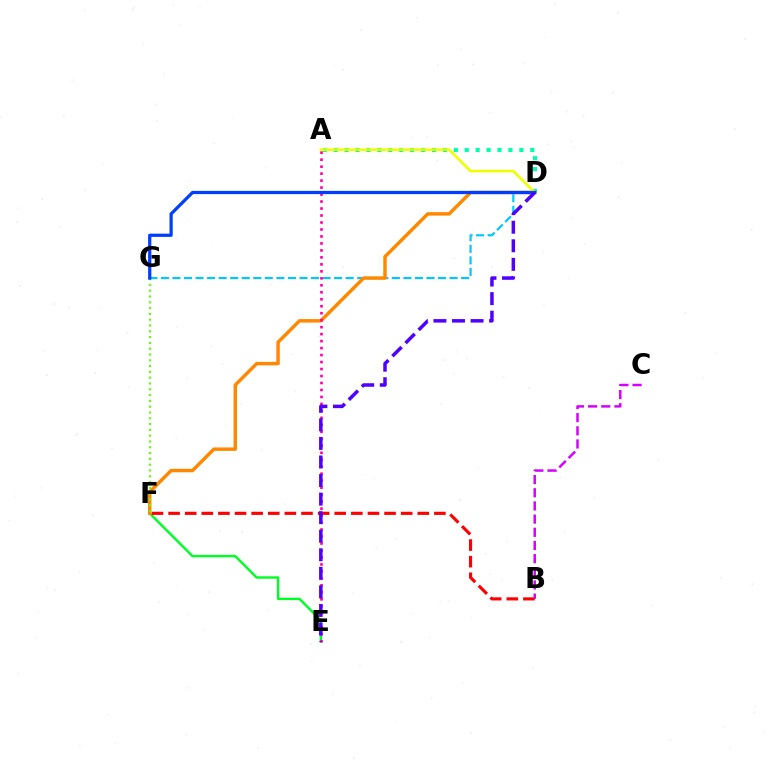{('E', 'F'): [{'color': '#00ff27', 'line_style': 'solid', 'thickness': 1.75}], ('D', 'G'): [{'color': '#00c7ff', 'line_style': 'dashed', 'thickness': 1.57}, {'color': '#003fff', 'line_style': 'solid', 'thickness': 2.33}], ('B', 'F'): [{'color': '#ff0000', 'line_style': 'dashed', 'thickness': 2.26}], ('A', 'D'): [{'color': '#00ffaf', 'line_style': 'dotted', 'thickness': 2.97}, {'color': '#eeff00', 'line_style': 'solid', 'thickness': 1.86}], ('D', 'F'): [{'color': '#ff8800', 'line_style': 'solid', 'thickness': 2.48}], ('F', 'G'): [{'color': '#66ff00', 'line_style': 'dotted', 'thickness': 1.58}], ('B', 'C'): [{'color': '#d600ff', 'line_style': 'dashed', 'thickness': 1.79}], ('A', 'E'): [{'color': '#ff00a0', 'line_style': 'dotted', 'thickness': 1.9}], ('D', 'E'): [{'color': '#4f00ff', 'line_style': 'dashed', 'thickness': 2.52}]}